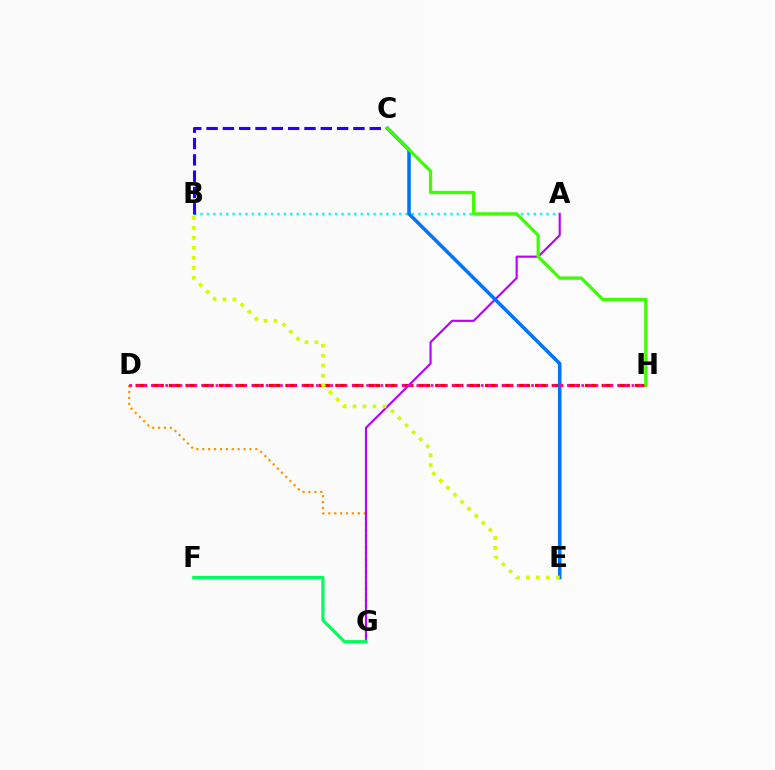{('D', 'G'): [{'color': '#ff9400', 'line_style': 'dotted', 'thickness': 1.6}], ('A', 'B'): [{'color': '#00fff6', 'line_style': 'dotted', 'thickness': 1.74}], ('D', 'H'): [{'color': '#ff0000', 'line_style': 'dashed', 'thickness': 2.26}, {'color': '#ff00ac', 'line_style': 'dotted', 'thickness': 1.95}], ('B', 'C'): [{'color': '#2500ff', 'line_style': 'dashed', 'thickness': 2.22}], ('A', 'G'): [{'color': '#b900ff', 'line_style': 'solid', 'thickness': 1.54}], ('C', 'E'): [{'color': '#0074ff', 'line_style': 'solid', 'thickness': 2.54}], ('C', 'H'): [{'color': '#3dff00', 'line_style': 'solid', 'thickness': 2.34}], ('F', 'G'): [{'color': '#00ff5c', 'line_style': 'solid', 'thickness': 2.29}], ('B', 'E'): [{'color': '#d1ff00', 'line_style': 'dotted', 'thickness': 2.71}]}